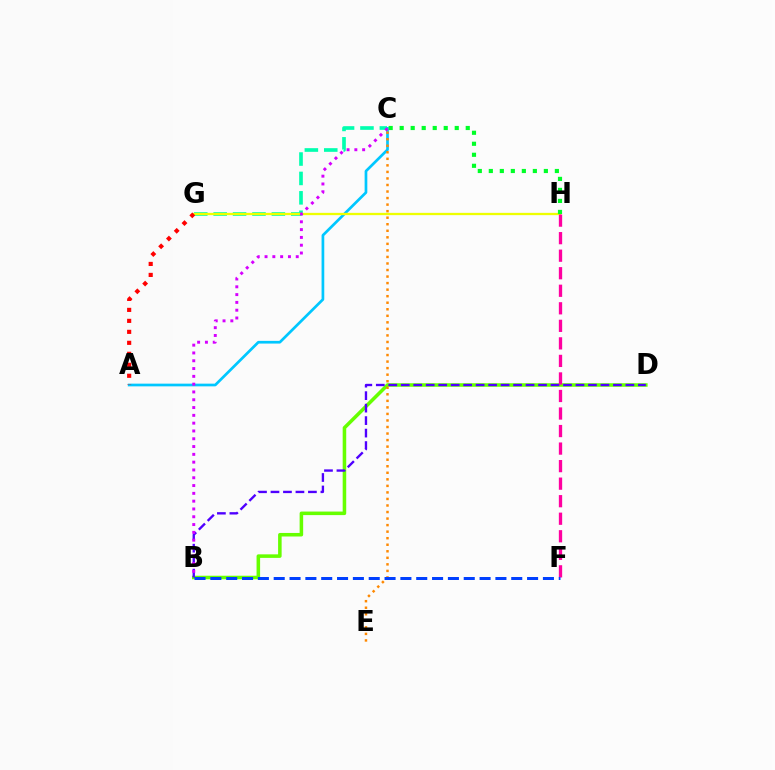{('C', 'G'): [{'color': '#00ffaf', 'line_style': 'dashed', 'thickness': 2.64}], ('A', 'C'): [{'color': '#00c7ff', 'line_style': 'solid', 'thickness': 1.95}], ('G', 'H'): [{'color': '#eeff00', 'line_style': 'solid', 'thickness': 1.65}], ('B', 'D'): [{'color': '#66ff00', 'line_style': 'solid', 'thickness': 2.55}, {'color': '#4f00ff', 'line_style': 'dashed', 'thickness': 1.7}], ('F', 'H'): [{'color': '#ff00a0', 'line_style': 'dashed', 'thickness': 2.38}], ('A', 'G'): [{'color': '#ff0000', 'line_style': 'dotted', 'thickness': 2.98}], ('B', 'C'): [{'color': '#d600ff', 'line_style': 'dotted', 'thickness': 2.12}], ('C', 'E'): [{'color': '#ff8800', 'line_style': 'dotted', 'thickness': 1.78}], ('B', 'F'): [{'color': '#003fff', 'line_style': 'dashed', 'thickness': 2.15}], ('C', 'H'): [{'color': '#00ff27', 'line_style': 'dotted', 'thickness': 2.99}]}